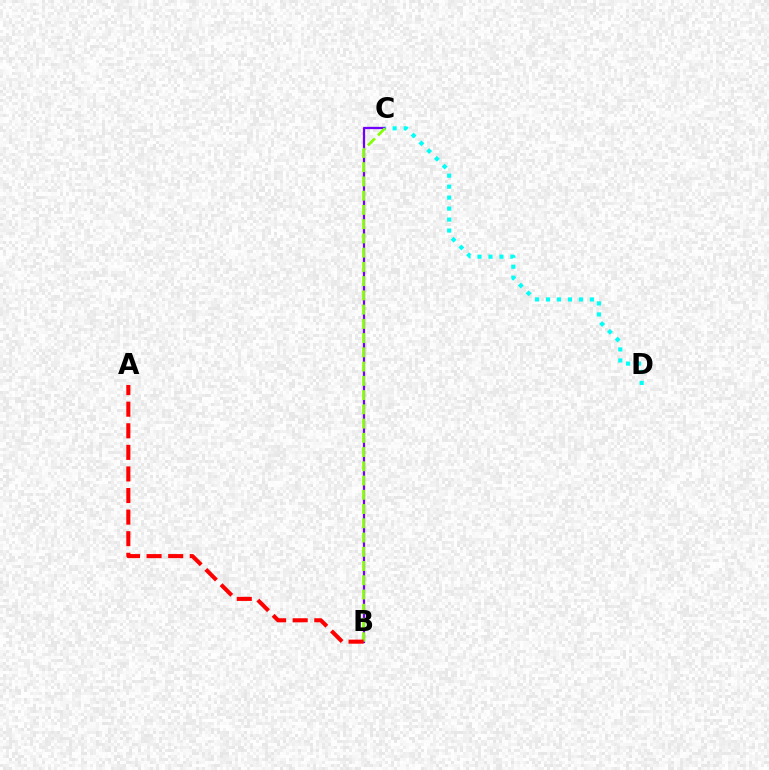{('B', 'C'): [{'color': '#7200ff', 'line_style': 'solid', 'thickness': 1.63}, {'color': '#84ff00', 'line_style': 'dashed', 'thickness': 1.94}], ('C', 'D'): [{'color': '#00fff6', 'line_style': 'dotted', 'thickness': 2.98}], ('A', 'B'): [{'color': '#ff0000', 'line_style': 'dashed', 'thickness': 2.93}]}